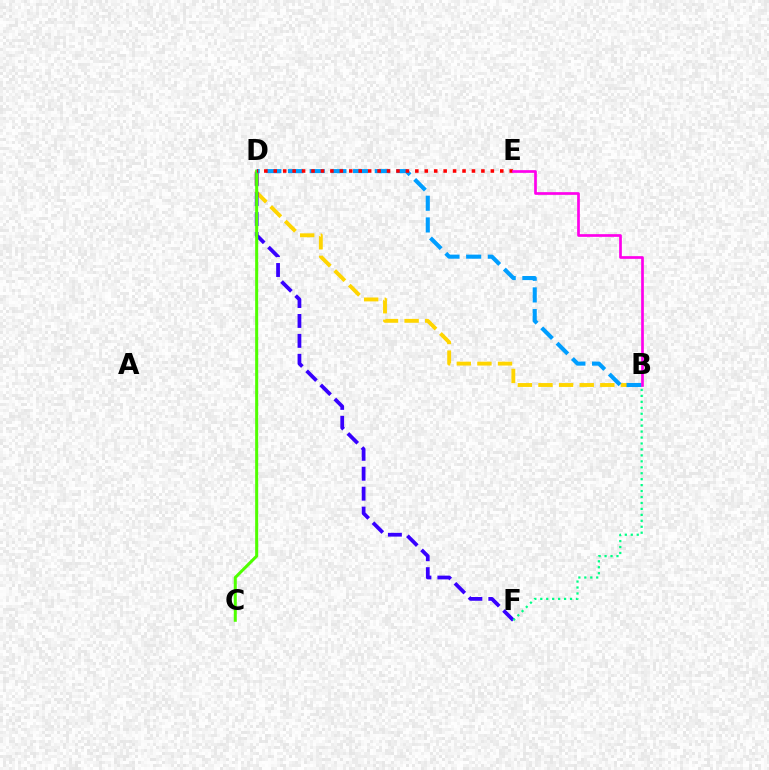{('B', 'D'): [{'color': '#ffd500', 'line_style': 'dashed', 'thickness': 2.8}, {'color': '#009eff', 'line_style': 'dashed', 'thickness': 2.95}], ('D', 'F'): [{'color': '#3700ff', 'line_style': 'dashed', 'thickness': 2.71}], ('C', 'D'): [{'color': '#4fff00', 'line_style': 'solid', 'thickness': 2.17}], ('D', 'E'): [{'color': '#ff0000', 'line_style': 'dotted', 'thickness': 2.56}], ('B', 'F'): [{'color': '#00ff86', 'line_style': 'dotted', 'thickness': 1.62}], ('B', 'E'): [{'color': '#ff00ed', 'line_style': 'solid', 'thickness': 1.94}]}